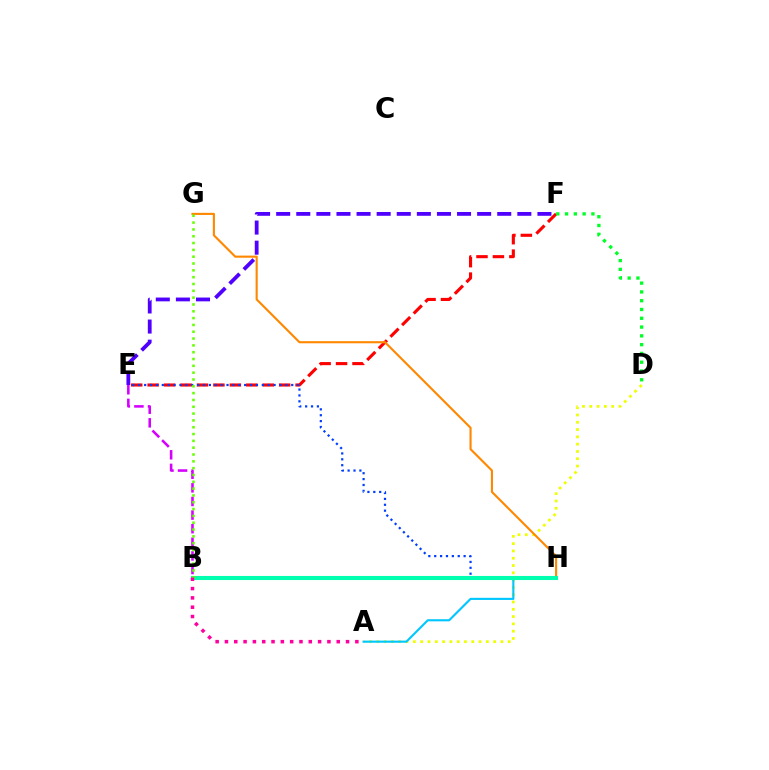{('E', 'F'): [{'color': '#ff0000', 'line_style': 'dashed', 'thickness': 2.23}, {'color': '#4f00ff', 'line_style': 'dashed', 'thickness': 2.73}], ('D', 'F'): [{'color': '#00ff27', 'line_style': 'dotted', 'thickness': 2.39}], ('A', 'D'): [{'color': '#eeff00', 'line_style': 'dotted', 'thickness': 1.98}], ('G', 'H'): [{'color': '#ff8800', 'line_style': 'solid', 'thickness': 1.53}], ('A', 'H'): [{'color': '#00c7ff', 'line_style': 'solid', 'thickness': 1.53}], ('E', 'H'): [{'color': '#003fff', 'line_style': 'dotted', 'thickness': 1.6}], ('B', 'H'): [{'color': '#00ffaf', 'line_style': 'solid', 'thickness': 2.94}], ('B', 'E'): [{'color': '#d600ff', 'line_style': 'dashed', 'thickness': 1.85}], ('B', 'G'): [{'color': '#66ff00', 'line_style': 'dotted', 'thickness': 1.85}], ('A', 'B'): [{'color': '#ff00a0', 'line_style': 'dotted', 'thickness': 2.53}]}